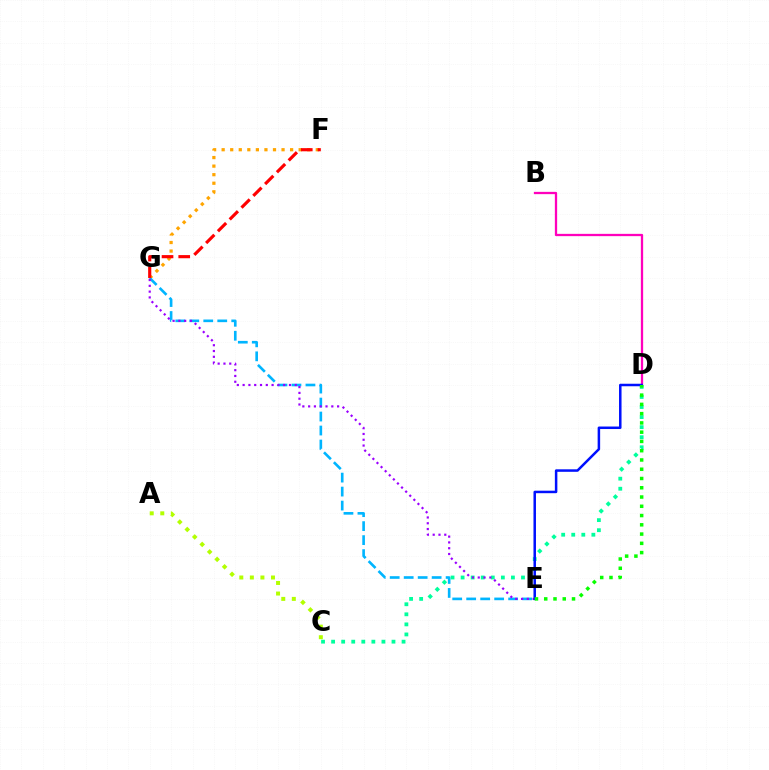{('F', 'G'): [{'color': '#ffa500', 'line_style': 'dotted', 'thickness': 2.32}, {'color': '#ff0000', 'line_style': 'dashed', 'thickness': 2.27}], ('E', 'G'): [{'color': '#00b5ff', 'line_style': 'dashed', 'thickness': 1.9}, {'color': '#9b00ff', 'line_style': 'dotted', 'thickness': 1.57}], ('B', 'D'): [{'color': '#ff00bd', 'line_style': 'solid', 'thickness': 1.65}], ('C', 'D'): [{'color': '#00ff9d', 'line_style': 'dotted', 'thickness': 2.73}], ('D', 'E'): [{'color': '#0010ff', 'line_style': 'solid', 'thickness': 1.8}, {'color': '#08ff00', 'line_style': 'dotted', 'thickness': 2.52}], ('A', 'C'): [{'color': '#b3ff00', 'line_style': 'dotted', 'thickness': 2.87}]}